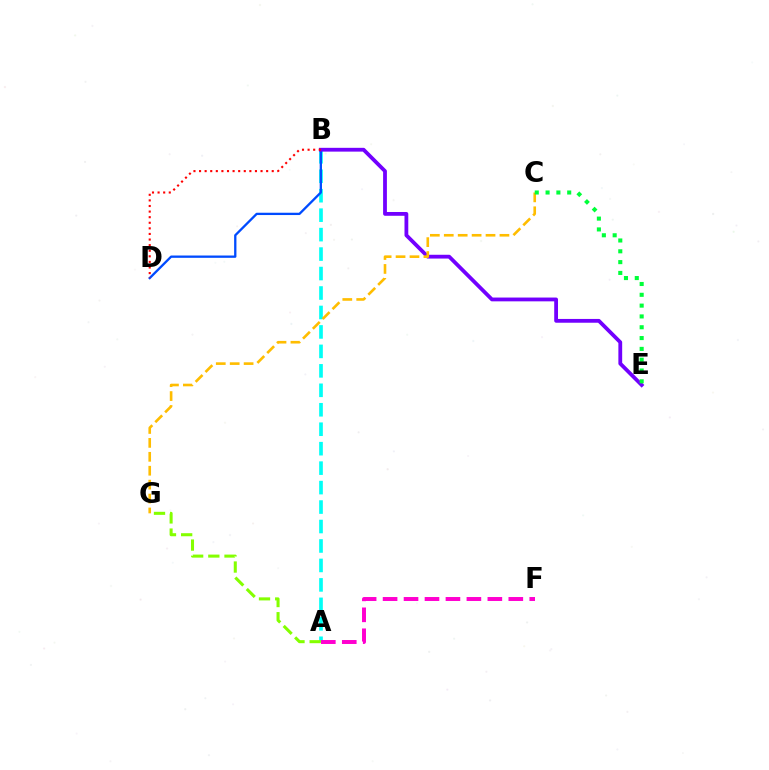{('A', 'B'): [{'color': '#00fff6', 'line_style': 'dashed', 'thickness': 2.64}], ('B', 'D'): [{'color': '#004bff', 'line_style': 'solid', 'thickness': 1.66}, {'color': '#ff0000', 'line_style': 'dotted', 'thickness': 1.52}], ('B', 'E'): [{'color': '#7200ff', 'line_style': 'solid', 'thickness': 2.73}], ('C', 'G'): [{'color': '#ffbd00', 'line_style': 'dashed', 'thickness': 1.89}], ('C', 'E'): [{'color': '#00ff39', 'line_style': 'dotted', 'thickness': 2.94}], ('A', 'G'): [{'color': '#84ff00', 'line_style': 'dashed', 'thickness': 2.2}], ('A', 'F'): [{'color': '#ff00cf', 'line_style': 'dashed', 'thickness': 2.85}]}